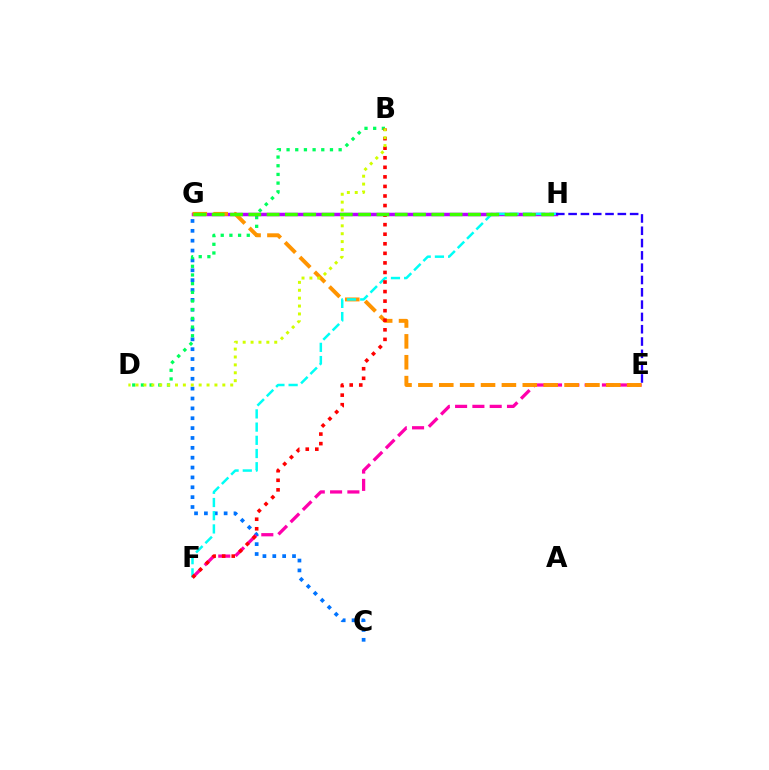{('C', 'G'): [{'color': '#0074ff', 'line_style': 'dotted', 'thickness': 2.68}], ('E', 'F'): [{'color': '#ff00ac', 'line_style': 'dashed', 'thickness': 2.35}], ('B', 'D'): [{'color': '#00ff5c', 'line_style': 'dotted', 'thickness': 2.36}, {'color': '#d1ff00', 'line_style': 'dotted', 'thickness': 2.14}], ('G', 'H'): [{'color': '#b900ff', 'line_style': 'solid', 'thickness': 2.51}, {'color': '#3dff00', 'line_style': 'dashed', 'thickness': 2.49}], ('E', 'G'): [{'color': '#ff9400', 'line_style': 'dashed', 'thickness': 2.84}], ('F', 'H'): [{'color': '#00fff6', 'line_style': 'dashed', 'thickness': 1.79}], ('B', 'F'): [{'color': '#ff0000', 'line_style': 'dotted', 'thickness': 2.6}], ('E', 'H'): [{'color': '#2500ff', 'line_style': 'dashed', 'thickness': 1.67}]}